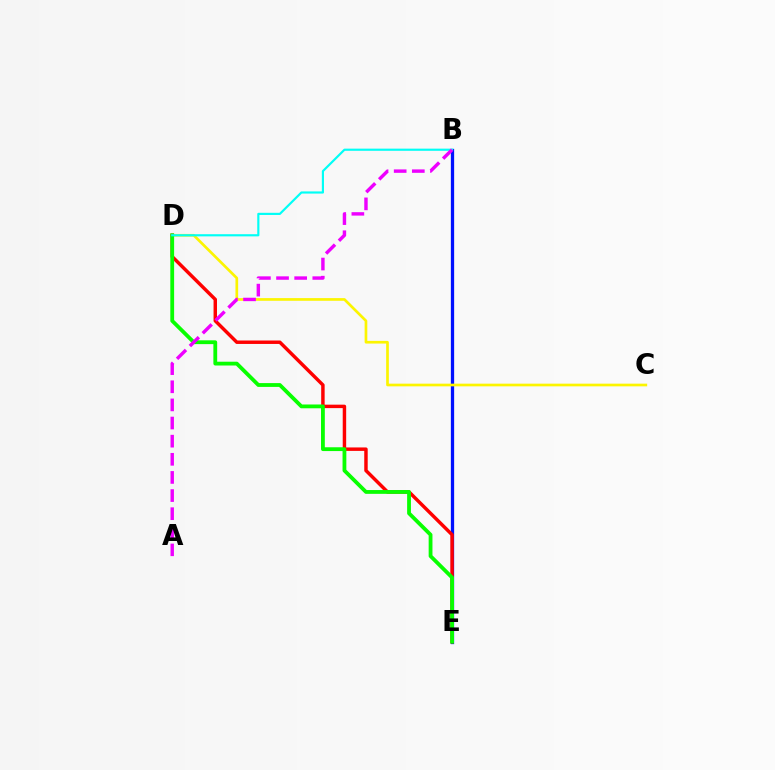{('B', 'E'): [{'color': '#0010ff', 'line_style': 'solid', 'thickness': 2.36}], ('C', 'D'): [{'color': '#fcf500', 'line_style': 'solid', 'thickness': 1.93}], ('D', 'E'): [{'color': '#ff0000', 'line_style': 'solid', 'thickness': 2.48}, {'color': '#08ff00', 'line_style': 'solid', 'thickness': 2.74}], ('B', 'D'): [{'color': '#00fff6', 'line_style': 'solid', 'thickness': 1.56}], ('A', 'B'): [{'color': '#ee00ff', 'line_style': 'dashed', 'thickness': 2.46}]}